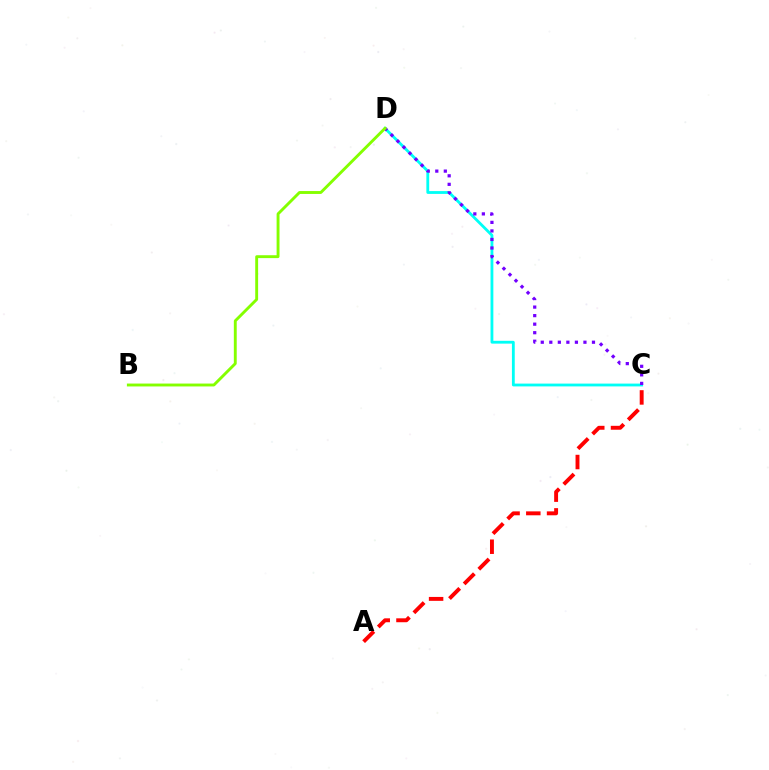{('A', 'C'): [{'color': '#ff0000', 'line_style': 'dashed', 'thickness': 2.82}], ('C', 'D'): [{'color': '#00fff6', 'line_style': 'solid', 'thickness': 2.03}, {'color': '#7200ff', 'line_style': 'dotted', 'thickness': 2.32}], ('B', 'D'): [{'color': '#84ff00', 'line_style': 'solid', 'thickness': 2.08}]}